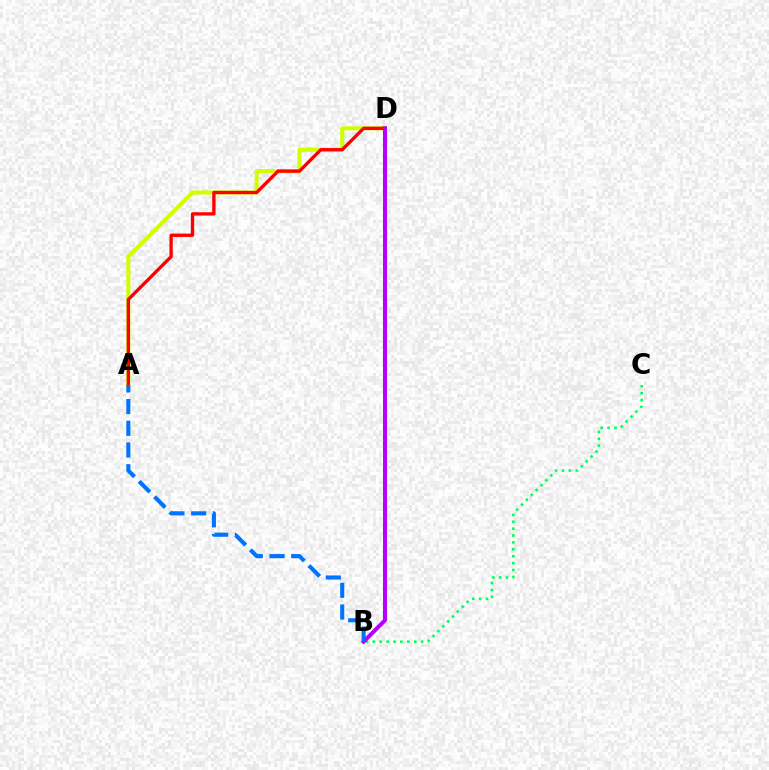{('A', 'D'): [{'color': '#d1ff00', 'line_style': 'solid', 'thickness': 2.93}, {'color': '#ff0000', 'line_style': 'solid', 'thickness': 2.39}], ('B', 'C'): [{'color': '#00ff5c', 'line_style': 'dotted', 'thickness': 1.87}], ('B', 'D'): [{'color': '#b900ff', 'line_style': 'solid', 'thickness': 2.89}], ('A', 'B'): [{'color': '#0074ff', 'line_style': 'dashed', 'thickness': 2.95}]}